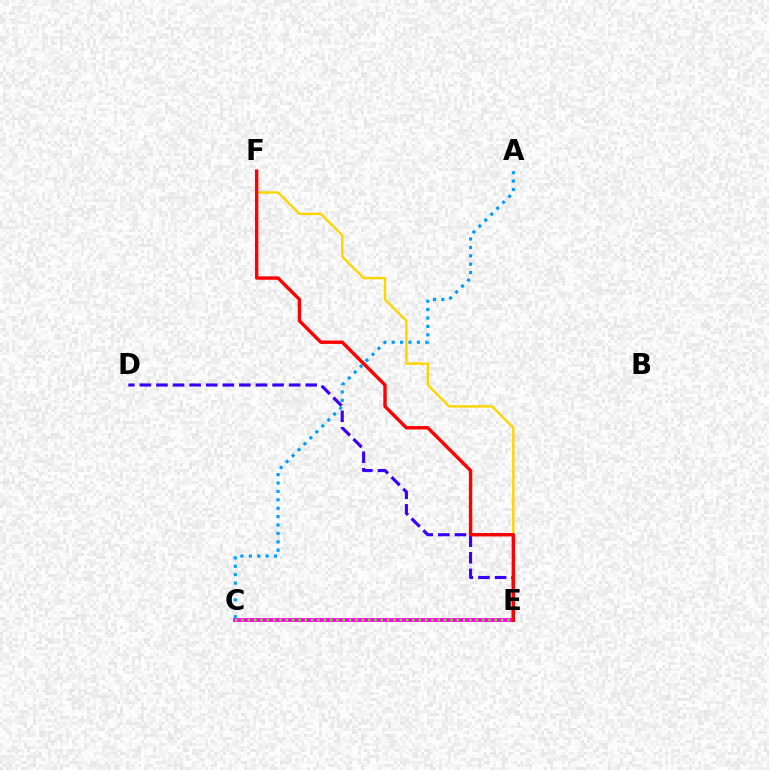{('C', 'E'): [{'color': '#00ff86', 'line_style': 'dotted', 'thickness': 1.57}, {'color': '#ff00ed', 'line_style': 'solid', 'thickness': 2.74}, {'color': '#4fff00', 'line_style': 'dotted', 'thickness': 1.72}], ('E', 'F'): [{'color': '#ffd500', 'line_style': 'solid', 'thickness': 1.74}, {'color': '#ff0000', 'line_style': 'solid', 'thickness': 2.44}], ('D', 'E'): [{'color': '#3700ff', 'line_style': 'dashed', 'thickness': 2.25}], ('A', 'C'): [{'color': '#009eff', 'line_style': 'dotted', 'thickness': 2.28}]}